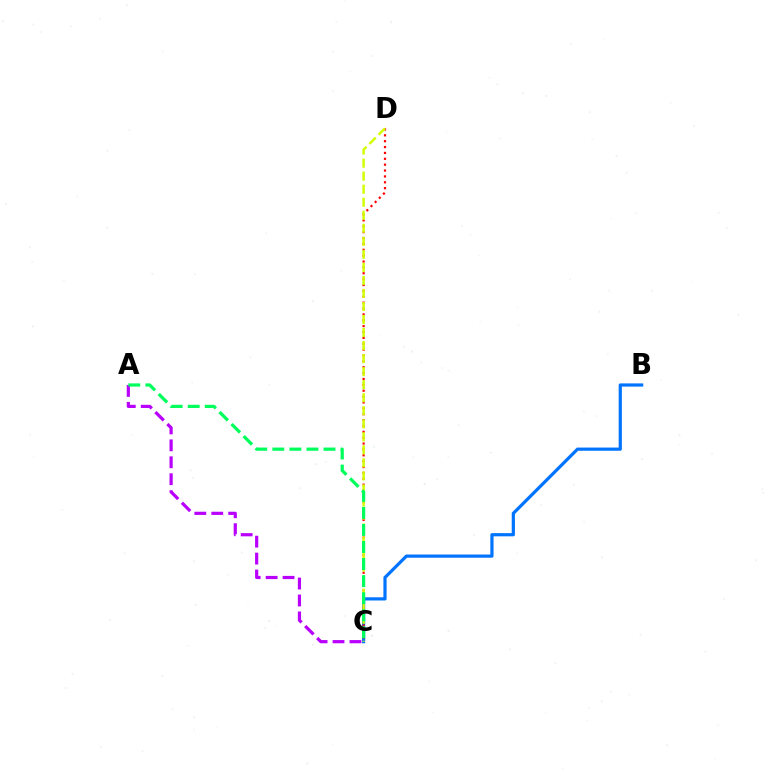{('B', 'C'): [{'color': '#0074ff', 'line_style': 'solid', 'thickness': 2.3}], ('A', 'C'): [{'color': '#b900ff', 'line_style': 'dashed', 'thickness': 2.3}, {'color': '#00ff5c', 'line_style': 'dashed', 'thickness': 2.32}], ('C', 'D'): [{'color': '#ff0000', 'line_style': 'dotted', 'thickness': 1.6}, {'color': '#d1ff00', 'line_style': 'dashed', 'thickness': 1.77}]}